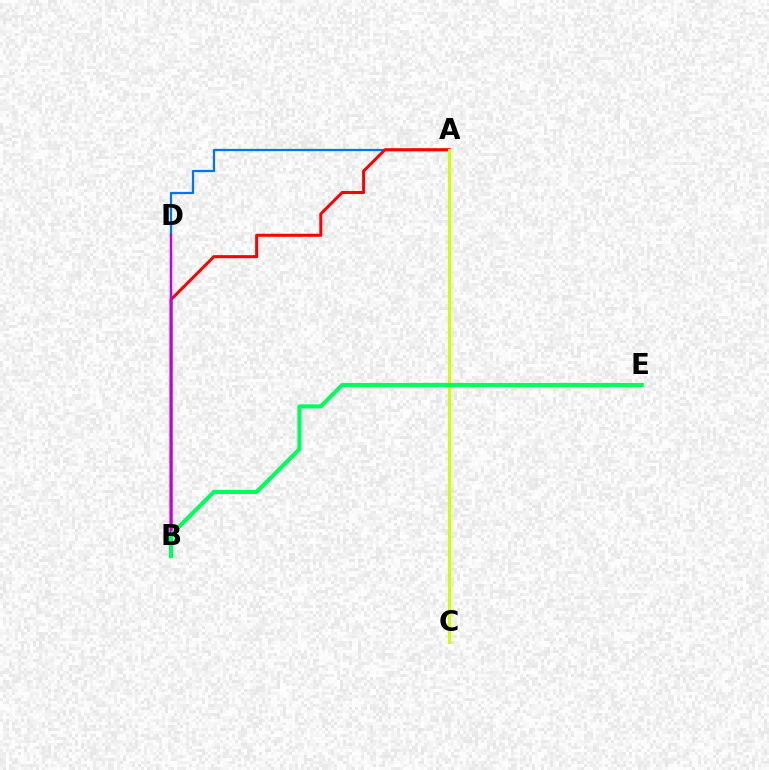{('A', 'D'): [{'color': '#0074ff', 'line_style': 'solid', 'thickness': 1.62}], ('A', 'B'): [{'color': '#ff0000', 'line_style': 'solid', 'thickness': 2.19}], ('B', 'D'): [{'color': '#b900ff', 'line_style': 'solid', 'thickness': 1.8}], ('A', 'C'): [{'color': '#d1ff00', 'line_style': 'solid', 'thickness': 2.21}], ('B', 'E'): [{'color': '#00ff5c', 'line_style': 'solid', 'thickness': 2.97}]}